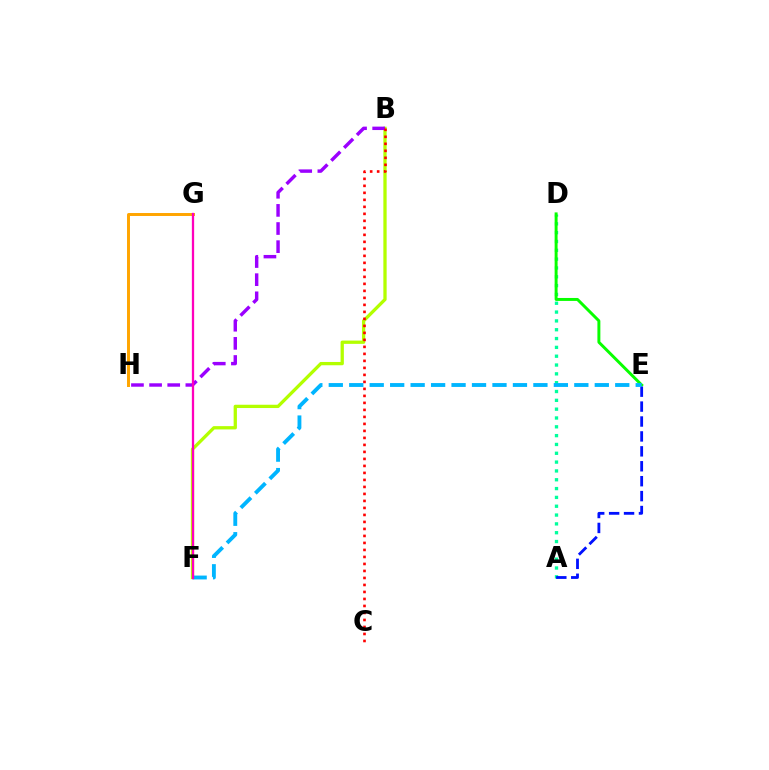{('G', 'H'): [{'color': '#ffa500', 'line_style': 'solid', 'thickness': 2.13}], ('A', 'D'): [{'color': '#00ff9d', 'line_style': 'dotted', 'thickness': 2.4}], ('B', 'F'): [{'color': '#b3ff00', 'line_style': 'solid', 'thickness': 2.37}], ('D', 'E'): [{'color': '#08ff00', 'line_style': 'solid', 'thickness': 2.12}], ('A', 'E'): [{'color': '#0010ff', 'line_style': 'dashed', 'thickness': 2.03}], ('B', 'H'): [{'color': '#9b00ff', 'line_style': 'dashed', 'thickness': 2.46}], ('B', 'C'): [{'color': '#ff0000', 'line_style': 'dotted', 'thickness': 1.9}], ('E', 'F'): [{'color': '#00b5ff', 'line_style': 'dashed', 'thickness': 2.78}], ('F', 'G'): [{'color': '#ff00bd', 'line_style': 'solid', 'thickness': 1.64}]}